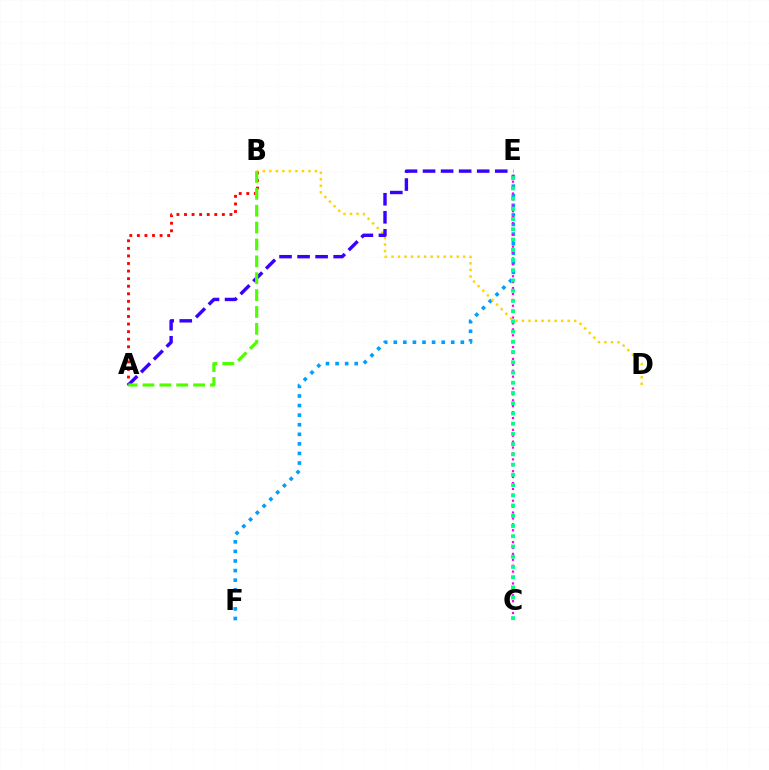{('E', 'F'): [{'color': '#009eff', 'line_style': 'dotted', 'thickness': 2.6}], ('A', 'B'): [{'color': '#ff0000', 'line_style': 'dotted', 'thickness': 2.06}, {'color': '#4fff00', 'line_style': 'dashed', 'thickness': 2.29}], ('C', 'E'): [{'color': '#ff00ed', 'line_style': 'dotted', 'thickness': 1.61}, {'color': '#00ff86', 'line_style': 'dotted', 'thickness': 2.78}], ('B', 'D'): [{'color': '#ffd500', 'line_style': 'dotted', 'thickness': 1.77}], ('A', 'E'): [{'color': '#3700ff', 'line_style': 'dashed', 'thickness': 2.45}]}